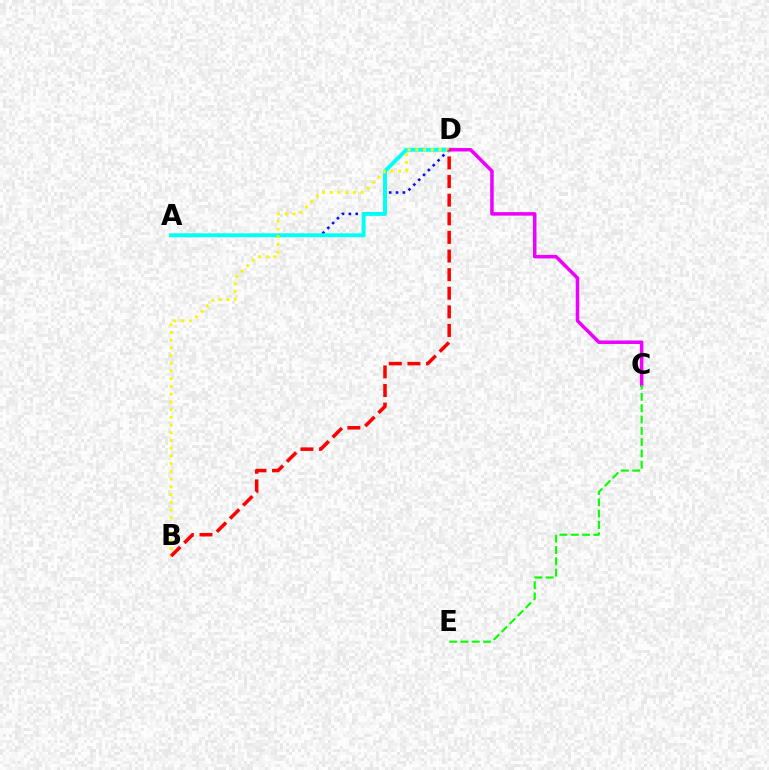{('A', 'D'): [{'color': '#0010ff', 'line_style': 'dotted', 'thickness': 1.86}, {'color': '#00fff6', 'line_style': 'solid', 'thickness': 2.82}], ('C', 'D'): [{'color': '#ee00ff', 'line_style': 'solid', 'thickness': 2.53}], ('B', 'D'): [{'color': '#fcf500', 'line_style': 'dotted', 'thickness': 2.1}, {'color': '#ff0000', 'line_style': 'dashed', 'thickness': 2.53}], ('C', 'E'): [{'color': '#08ff00', 'line_style': 'dashed', 'thickness': 1.54}]}